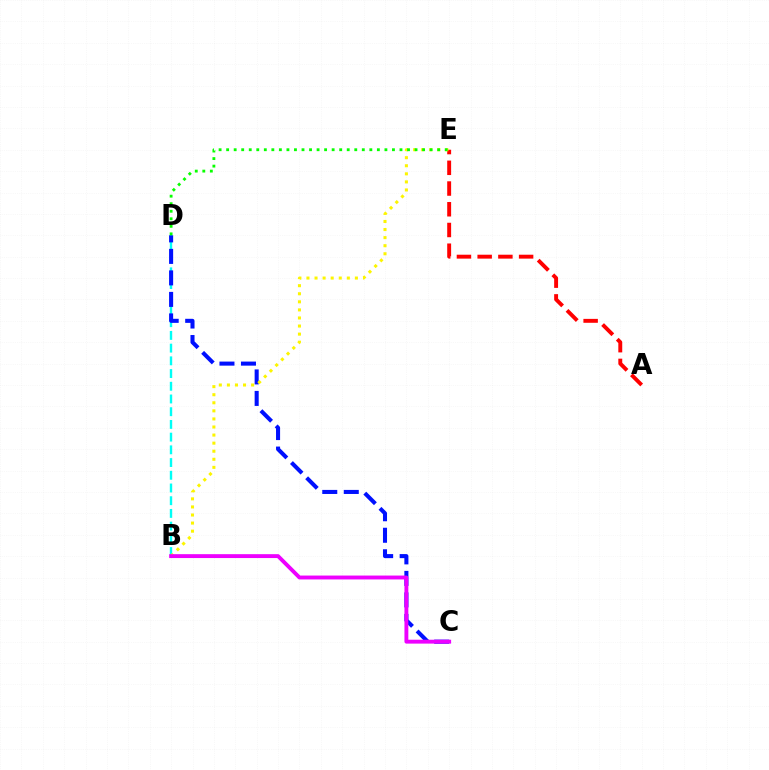{('B', 'D'): [{'color': '#00fff6', 'line_style': 'dashed', 'thickness': 1.73}], ('C', 'D'): [{'color': '#0010ff', 'line_style': 'dashed', 'thickness': 2.92}], ('A', 'E'): [{'color': '#ff0000', 'line_style': 'dashed', 'thickness': 2.82}], ('B', 'E'): [{'color': '#fcf500', 'line_style': 'dotted', 'thickness': 2.19}], ('D', 'E'): [{'color': '#08ff00', 'line_style': 'dotted', 'thickness': 2.05}], ('B', 'C'): [{'color': '#ee00ff', 'line_style': 'solid', 'thickness': 2.8}]}